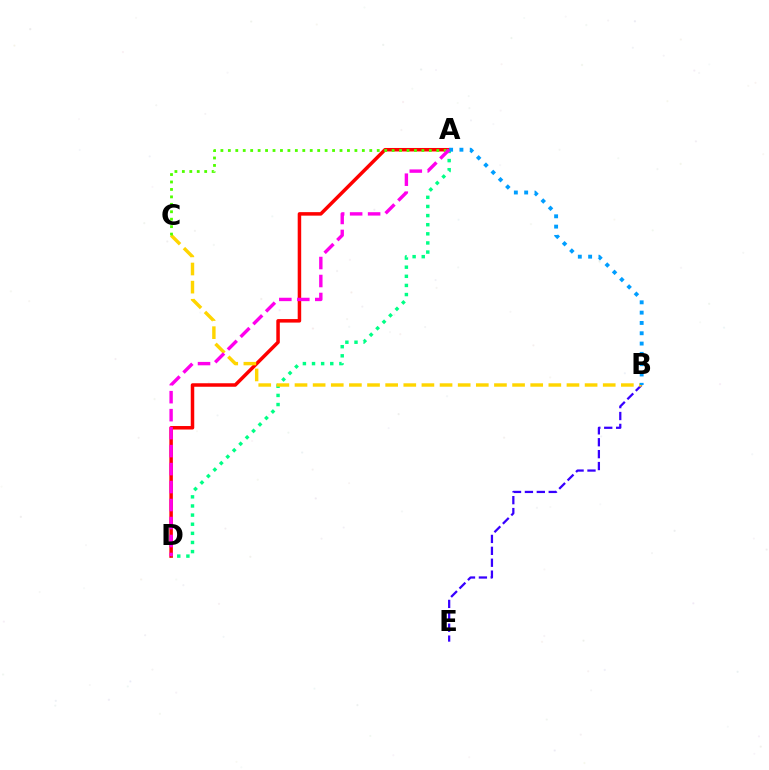{('A', 'D'): [{'color': '#ff0000', 'line_style': 'solid', 'thickness': 2.52}, {'color': '#00ff86', 'line_style': 'dotted', 'thickness': 2.48}, {'color': '#ff00ed', 'line_style': 'dashed', 'thickness': 2.44}], ('B', 'E'): [{'color': '#3700ff', 'line_style': 'dashed', 'thickness': 1.62}], ('B', 'C'): [{'color': '#ffd500', 'line_style': 'dashed', 'thickness': 2.46}], ('A', 'B'): [{'color': '#009eff', 'line_style': 'dotted', 'thickness': 2.8}], ('A', 'C'): [{'color': '#4fff00', 'line_style': 'dotted', 'thickness': 2.02}]}